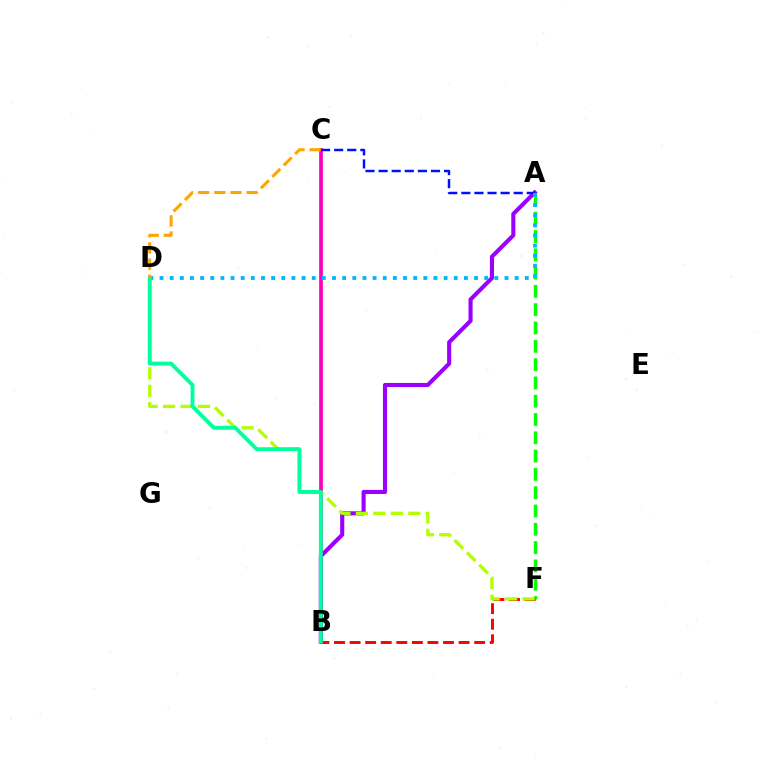{('A', 'F'): [{'color': '#08ff00', 'line_style': 'dashed', 'thickness': 2.49}], ('B', 'C'): [{'color': '#ff00bd', 'line_style': 'solid', 'thickness': 2.69}], ('A', 'B'): [{'color': '#9b00ff', 'line_style': 'solid', 'thickness': 2.95}], ('A', 'C'): [{'color': '#0010ff', 'line_style': 'dashed', 'thickness': 1.78}], ('B', 'F'): [{'color': '#ff0000', 'line_style': 'dashed', 'thickness': 2.12}], ('D', 'F'): [{'color': '#b3ff00', 'line_style': 'dashed', 'thickness': 2.37}], ('A', 'D'): [{'color': '#00b5ff', 'line_style': 'dotted', 'thickness': 2.76}], ('B', 'D'): [{'color': '#00ff9d', 'line_style': 'solid', 'thickness': 2.79}], ('C', 'D'): [{'color': '#ffa500', 'line_style': 'dashed', 'thickness': 2.19}]}